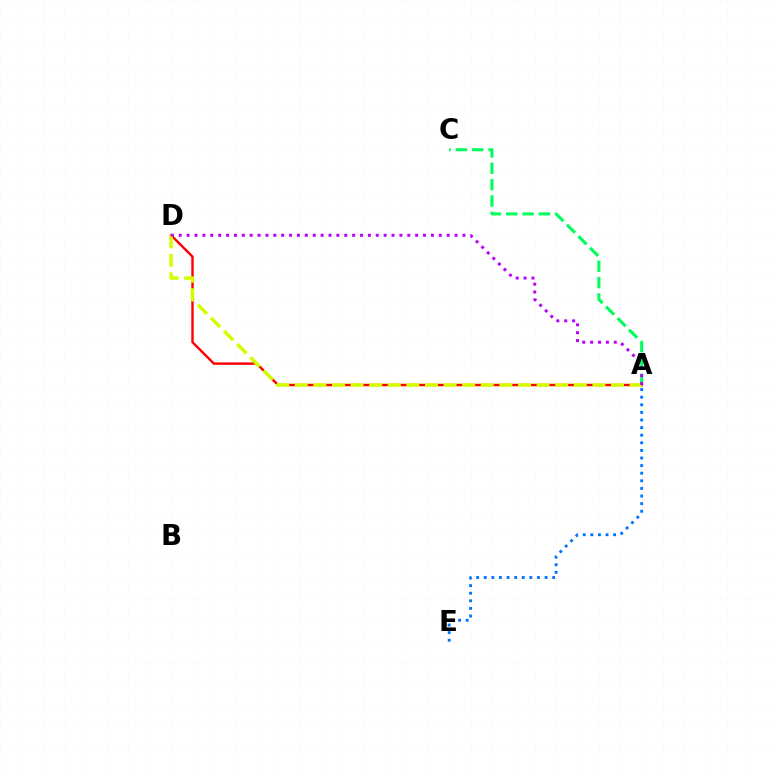{('A', 'C'): [{'color': '#00ff5c', 'line_style': 'dashed', 'thickness': 2.22}], ('A', 'D'): [{'color': '#ff0000', 'line_style': 'solid', 'thickness': 1.74}, {'color': '#d1ff00', 'line_style': 'dashed', 'thickness': 2.53}, {'color': '#b900ff', 'line_style': 'dotted', 'thickness': 2.14}], ('A', 'E'): [{'color': '#0074ff', 'line_style': 'dotted', 'thickness': 2.07}]}